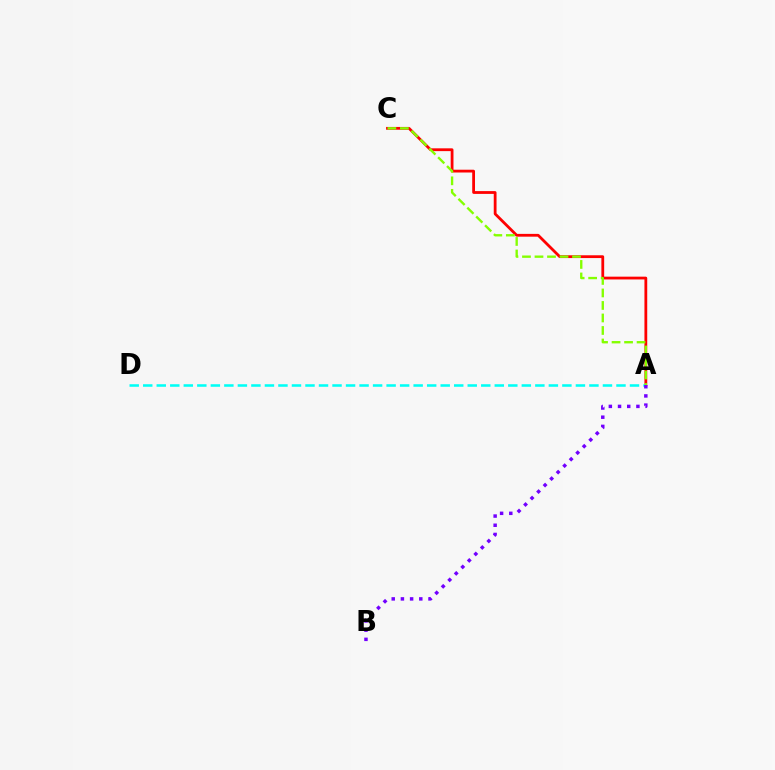{('A', 'C'): [{'color': '#ff0000', 'line_style': 'solid', 'thickness': 2.01}, {'color': '#84ff00', 'line_style': 'dashed', 'thickness': 1.7}], ('A', 'D'): [{'color': '#00fff6', 'line_style': 'dashed', 'thickness': 1.84}], ('A', 'B'): [{'color': '#7200ff', 'line_style': 'dotted', 'thickness': 2.5}]}